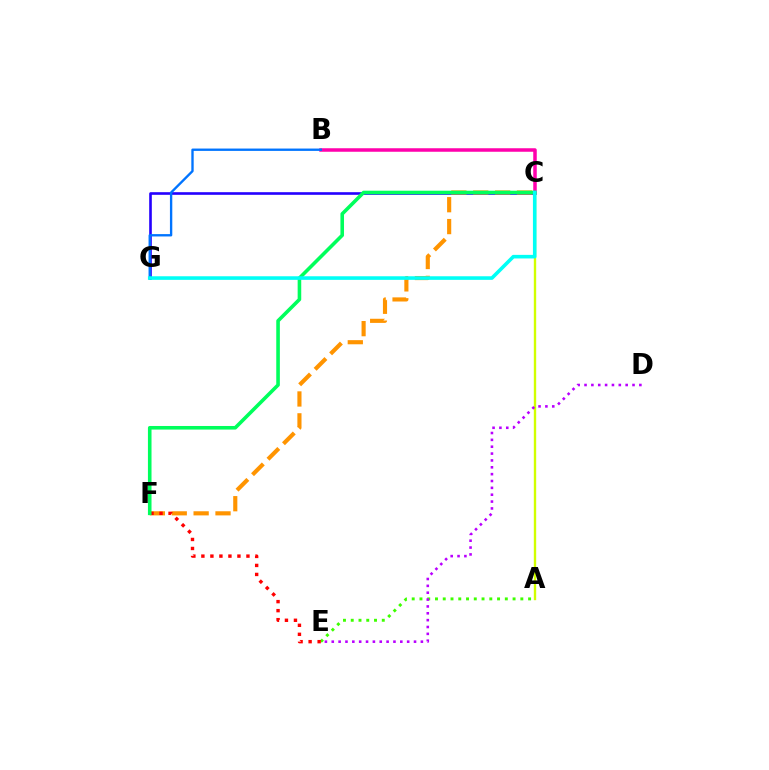{('C', 'G'): [{'color': '#2500ff', 'line_style': 'solid', 'thickness': 1.89}, {'color': '#00fff6', 'line_style': 'solid', 'thickness': 2.59}], ('C', 'F'): [{'color': '#ff9400', 'line_style': 'dashed', 'thickness': 2.97}, {'color': '#00ff5c', 'line_style': 'solid', 'thickness': 2.58}], ('B', 'C'): [{'color': '#ff00ac', 'line_style': 'solid', 'thickness': 2.53}], ('B', 'G'): [{'color': '#0074ff', 'line_style': 'solid', 'thickness': 1.69}], ('A', 'E'): [{'color': '#3dff00', 'line_style': 'dotted', 'thickness': 2.11}], ('E', 'F'): [{'color': '#ff0000', 'line_style': 'dotted', 'thickness': 2.45}], ('A', 'C'): [{'color': '#d1ff00', 'line_style': 'solid', 'thickness': 1.71}], ('D', 'E'): [{'color': '#b900ff', 'line_style': 'dotted', 'thickness': 1.86}]}